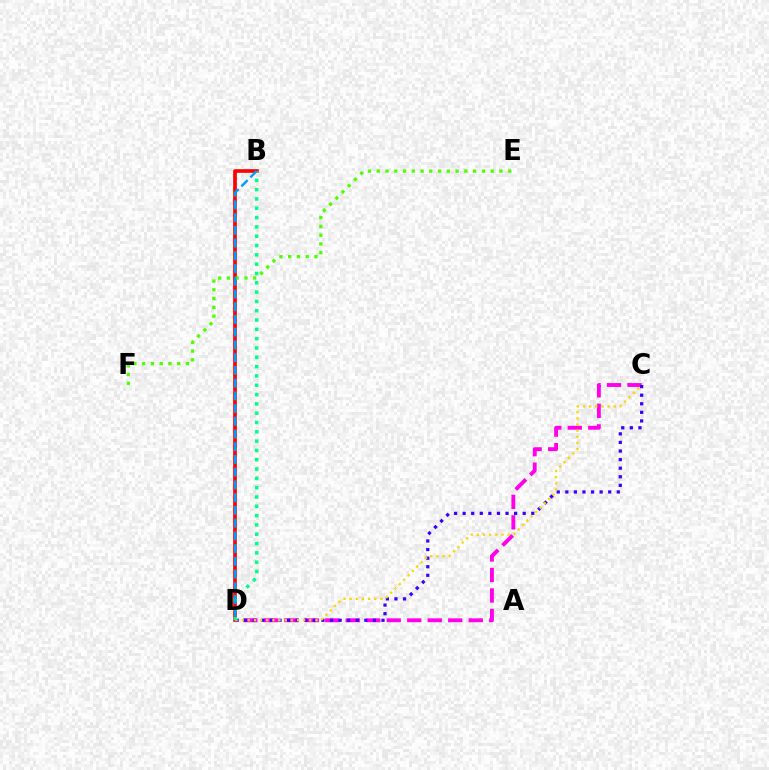{('B', 'D'): [{'color': '#ff0000', 'line_style': 'solid', 'thickness': 2.64}, {'color': '#00ff86', 'line_style': 'dotted', 'thickness': 2.53}, {'color': '#009eff', 'line_style': 'dashed', 'thickness': 1.73}], ('C', 'D'): [{'color': '#ff00ed', 'line_style': 'dashed', 'thickness': 2.78}, {'color': '#3700ff', 'line_style': 'dotted', 'thickness': 2.33}, {'color': '#ffd500', 'line_style': 'dotted', 'thickness': 1.67}], ('E', 'F'): [{'color': '#4fff00', 'line_style': 'dotted', 'thickness': 2.38}]}